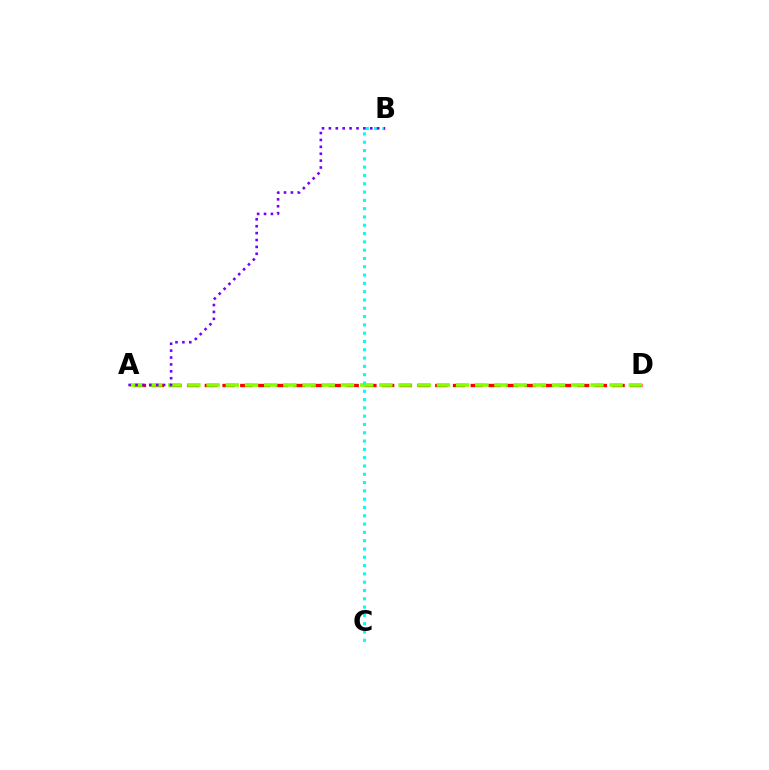{('A', 'D'): [{'color': '#ff0000', 'line_style': 'dashed', 'thickness': 2.41}, {'color': '#84ff00', 'line_style': 'dashed', 'thickness': 2.61}], ('B', 'C'): [{'color': '#00fff6', 'line_style': 'dotted', 'thickness': 2.26}], ('A', 'B'): [{'color': '#7200ff', 'line_style': 'dotted', 'thickness': 1.87}]}